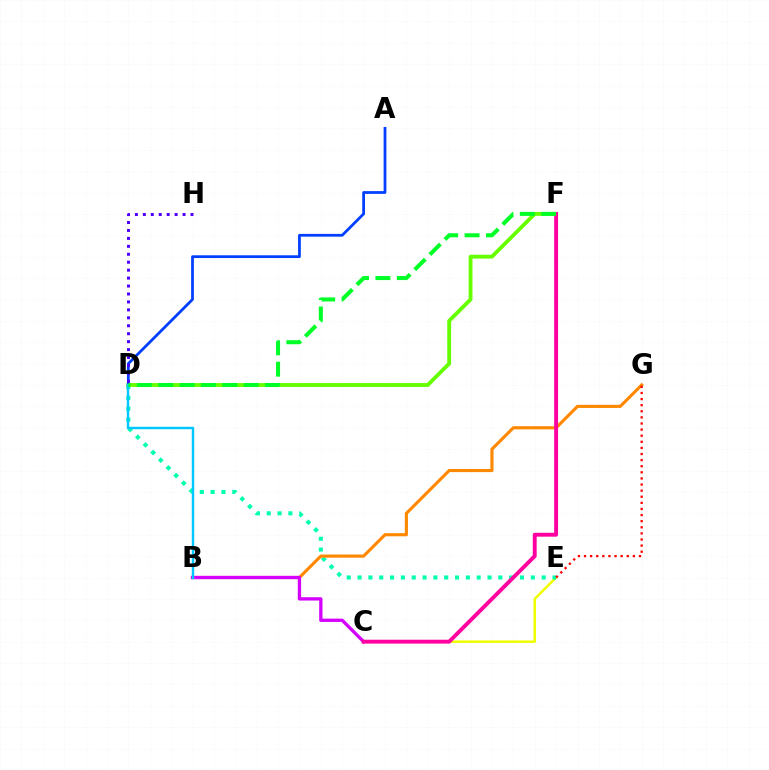{('C', 'E'): [{'color': '#eeff00', 'line_style': 'solid', 'thickness': 1.8}], ('D', 'E'): [{'color': '#00ffaf', 'line_style': 'dotted', 'thickness': 2.94}], ('B', 'G'): [{'color': '#ff8800', 'line_style': 'solid', 'thickness': 2.25}], ('D', 'F'): [{'color': '#66ff00', 'line_style': 'solid', 'thickness': 2.77}, {'color': '#00ff27', 'line_style': 'dashed', 'thickness': 2.9}], ('A', 'D'): [{'color': '#003fff', 'line_style': 'solid', 'thickness': 1.99}], ('B', 'C'): [{'color': '#d600ff', 'line_style': 'solid', 'thickness': 2.38}], ('C', 'F'): [{'color': '#ff00a0', 'line_style': 'solid', 'thickness': 2.8}], ('B', 'D'): [{'color': '#00c7ff', 'line_style': 'solid', 'thickness': 1.75}], ('E', 'G'): [{'color': '#ff0000', 'line_style': 'dotted', 'thickness': 1.66}], ('D', 'H'): [{'color': '#4f00ff', 'line_style': 'dotted', 'thickness': 2.16}]}